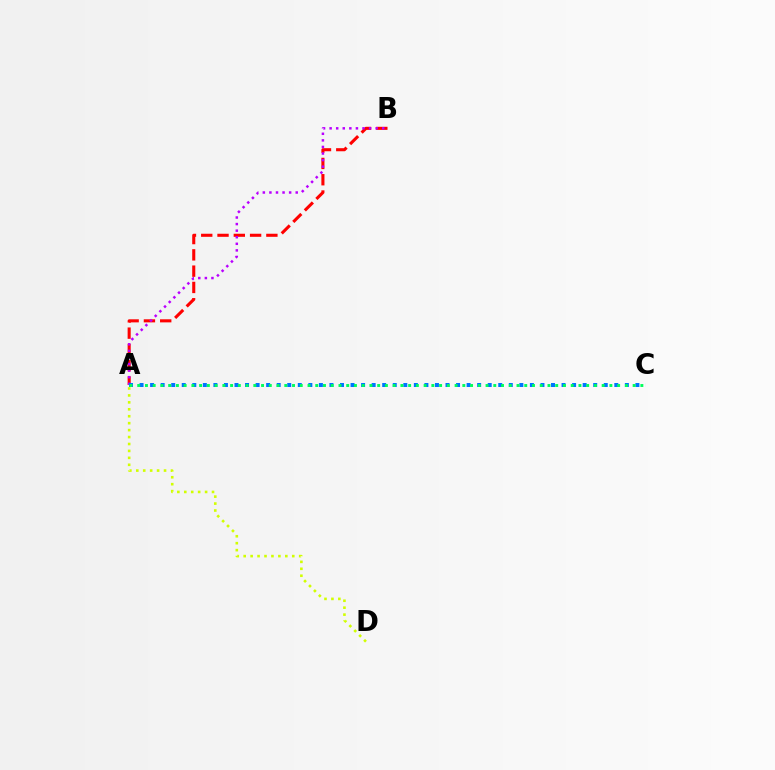{('A', 'B'): [{'color': '#ff0000', 'line_style': 'dashed', 'thickness': 2.21}, {'color': '#b900ff', 'line_style': 'dotted', 'thickness': 1.79}], ('A', 'D'): [{'color': '#d1ff00', 'line_style': 'dotted', 'thickness': 1.89}], ('A', 'C'): [{'color': '#0074ff', 'line_style': 'dotted', 'thickness': 2.87}, {'color': '#00ff5c', 'line_style': 'dotted', 'thickness': 2.1}]}